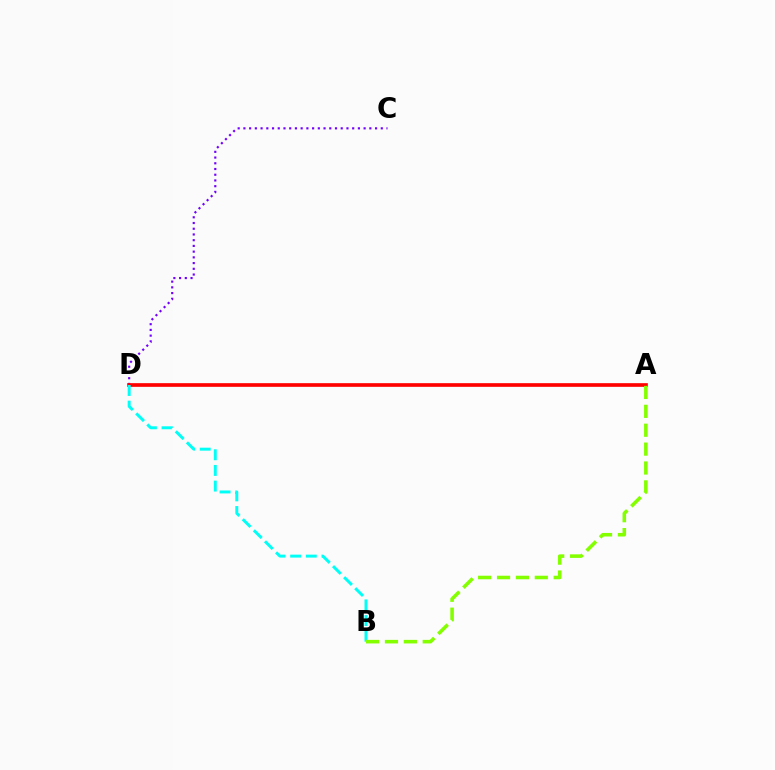{('C', 'D'): [{'color': '#7200ff', 'line_style': 'dotted', 'thickness': 1.56}], ('A', 'D'): [{'color': '#ff0000', 'line_style': 'solid', 'thickness': 2.64}], ('B', 'D'): [{'color': '#00fff6', 'line_style': 'dashed', 'thickness': 2.13}], ('A', 'B'): [{'color': '#84ff00', 'line_style': 'dashed', 'thickness': 2.57}]}